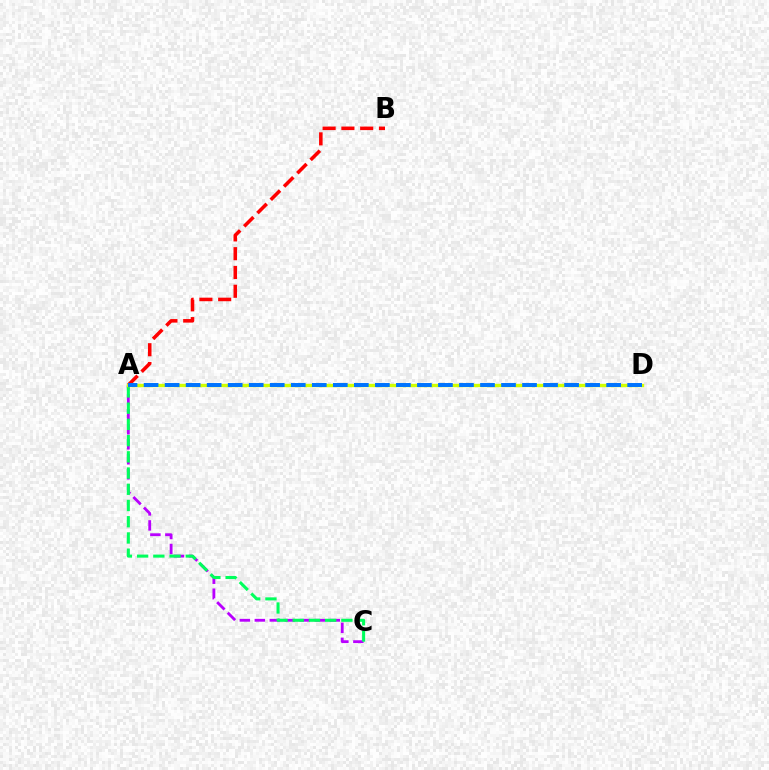{('A', 'B'): [{'color': '#ff0000', 'line_style': 'dashed', 'thickness': 2.55}], ('A', 'C'): [{'color': '#b900ff', 'line_style': 'dashed', 'thickness': 2.04}, {'color': '#00ff5c', 'line_style': 'dashed', 'thickness': 2.2}], ('A', 'D'): [{'color': '#d1ff00', 'line_style': 'solid', 'thickness': 2.44}, {'color': '#0074ff', 'line_style': 'dashed', 'thickness': 2.86}]}